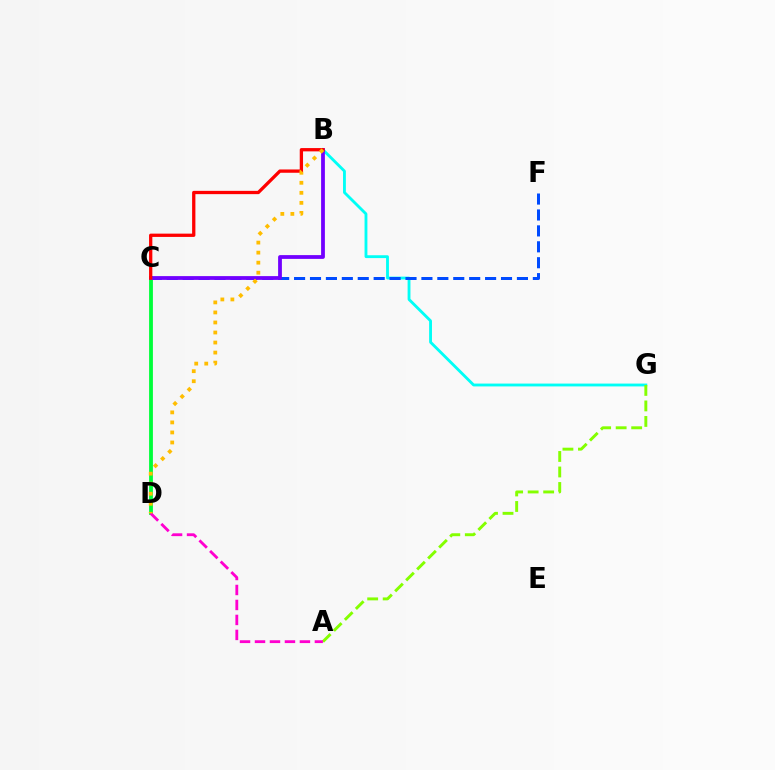{('B', 'G'): [{'color': '#00fff6', 'line_style': 'solid', 'thickness': 2.05}], ('C', 'F'): [{'color': '#004bff', 'line_style': 'dashed', 'thickness': 2.16}], ('C', 'D'): [{'color': '#00ff39', 'line_style': 'solid', 'thickness': 2.75}], ('B', 'C'): [{'color': '#7200ff', 'line_style': 'solid', 'thickness': 2.72}, {'color': '#ff0000', 'line_style': 'solid', 'thickness': 2.37}], ('A', 'G'): [{'color': '#84ff00', 'line_style': 'dashed', 'thickness': 2.11}], ('A', 'D'): [{'color': '#ff00cf', 'line_style': 'dashed', 'thickness': 2.03}], ('B', 'D'): [{'color': '#ffbd00', 'line_style': 'dotted', 'thickness': 2.73}]}